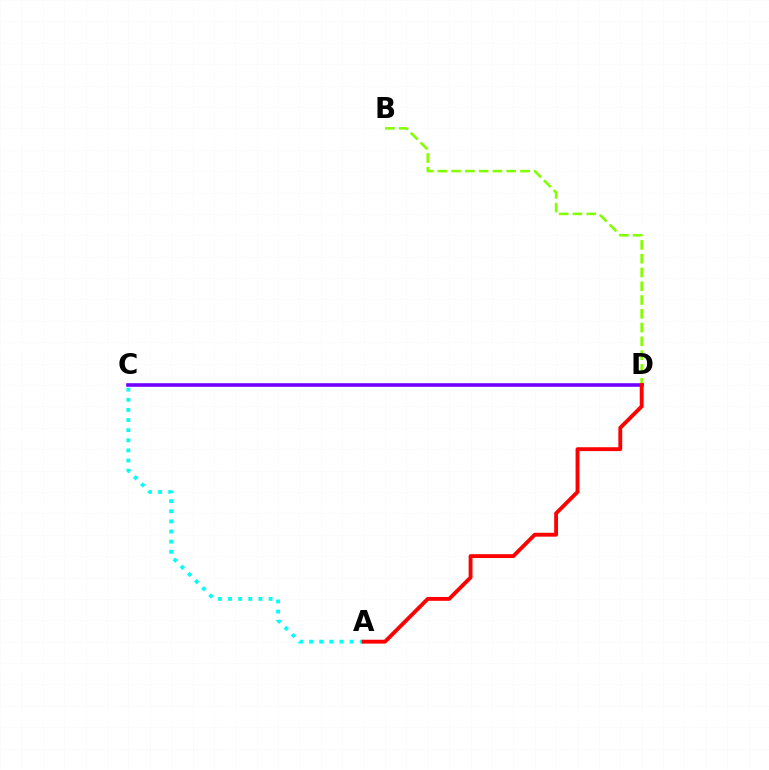{('A', 'C'): [{'color': '#00fff6', 'line_style': 'dotted', 'thickness': 2.75}], ('C', 'D'): [{'color': '#7200ff', 'line_style': 'solid', 'thickness': 2.58}], ('B', 'D'): [{'color': '#84ff00', 'line_style': 'dashed', 'thickness': 1.87}], ('A', 'D'): [{'color': '#ff0000', 'line_style': 'solid', 'thickness': 2.78}]}